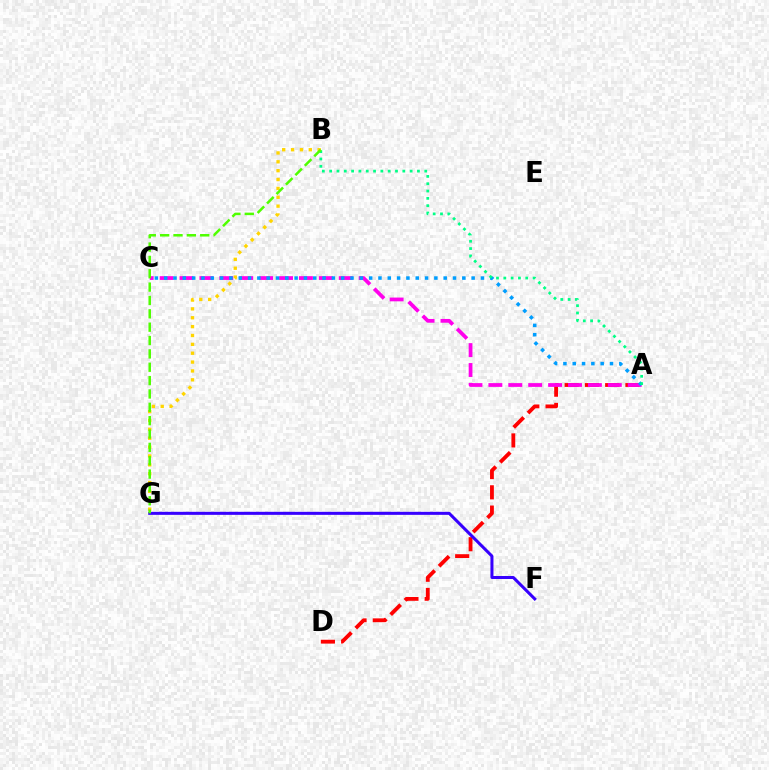{('A', 'D'): [{'color': '#ff0000', 'line_style': 'dashed', 'thickness': 2.75}], ('A', 'C'): [{'color': '#ff00ed', 'line_style': 'dashed', 'thickness': 2.7}, {'color': '#009eff', 'line_style': 'dotted', 'thickness': 2.53}], ('B', 'G'): [{'color': '#ffd500', 'line_style': 'dotted', 'thickness': 2.41}, {'color': '#4fff00', 'line_style': 'dashed', 'thickness': 1.81}], ('A', 'B'): [{'color': '#00ff86', 'line_style': 'dotted', 'thickness': 1.99}], ('F', 'G'): [{'color': '#3700ff', 'line_style': 'solid', 'thickness': 2.18}]}